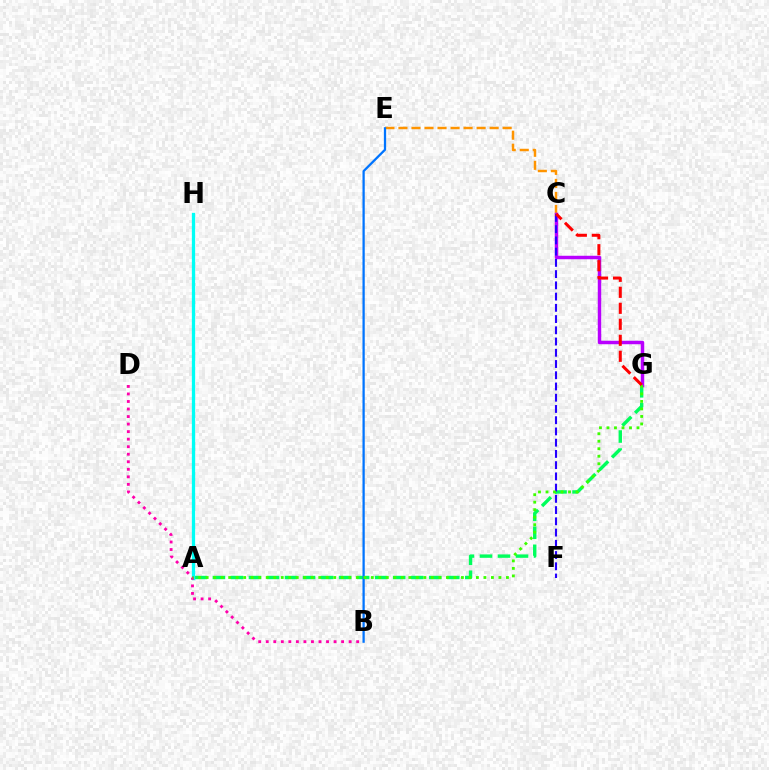{('C', 'E'): [{'color': '#ff9400', 'line_style': 'dashed', 'thickness': 1.77}], ('A', 'G'): [{'color': '#00ff5c', 'line_style': 'dashed', 'thickness': 2.45}, {'color': '#3dff00', 'line_style': 'dotted', 'thickness': 2.04}], ('A', 'H'): [{'color': '#d1ff00', 'line_style': 'solid', 'thickness': 1.91}, {'color': '#00fff6', 'line_style': 'solid', 'thickness': 2.36}], ('B', 'E'): [{'color': '#0074ff', 'line_style': 'solid', 'thickness': 1.63}], ('C', 'G'): [{'color': '#b900ff', 'line_style': 'solid', 'thickness': 2.49}, {'color': '#ff0000', 'line_style': 'dashed', 'thickness': 2.17}], ('B', 'D'): [{'color': '#ff00ac', 'line_style': 'dotted', 'thickness': 2.05}], ('C', 'F'): [{'color': '#2500ff', 'line_style': 'dashed', 'thickness': 1.53}]}